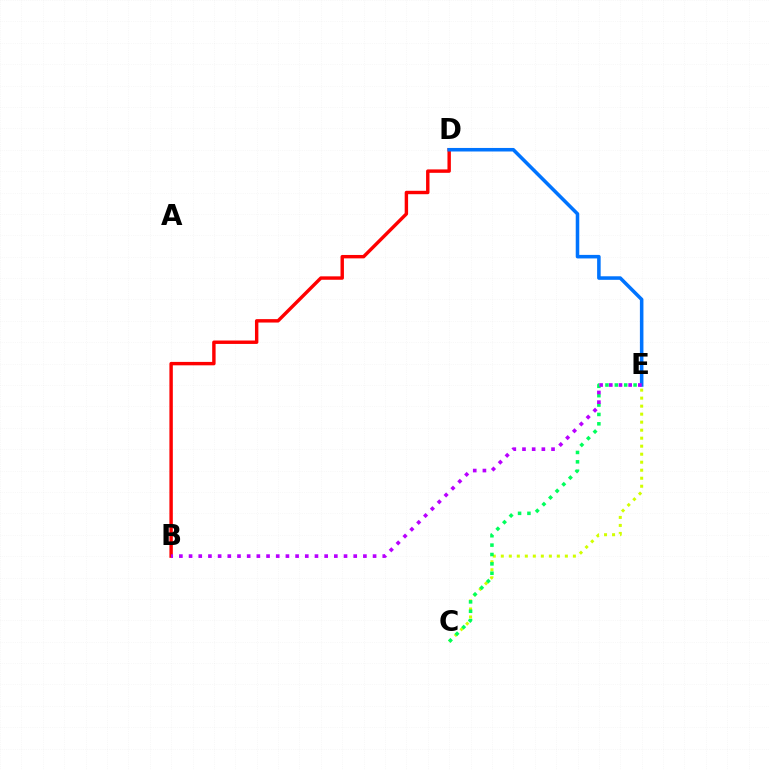{('B', 'D'): [{'color': '#ff0000', 'line_style': 'solid', 'thickness': 2.46}], ('D', 'E'): [{'color': '#0074ff', 'line_style': 'solid', 'thickness': 2.55}], ('C', 'E'): [{'color': '#d1ff00', 'line_style': 'dotted', 'thickness': 2.18}, {'color': '#00ff5c', 'line_style': 'dotted', 'thickness': 2.55}], ('B', 'E'): [{'color': '#b900ff', 'line_style': 'dotted', 'thickness': 2.63}]}